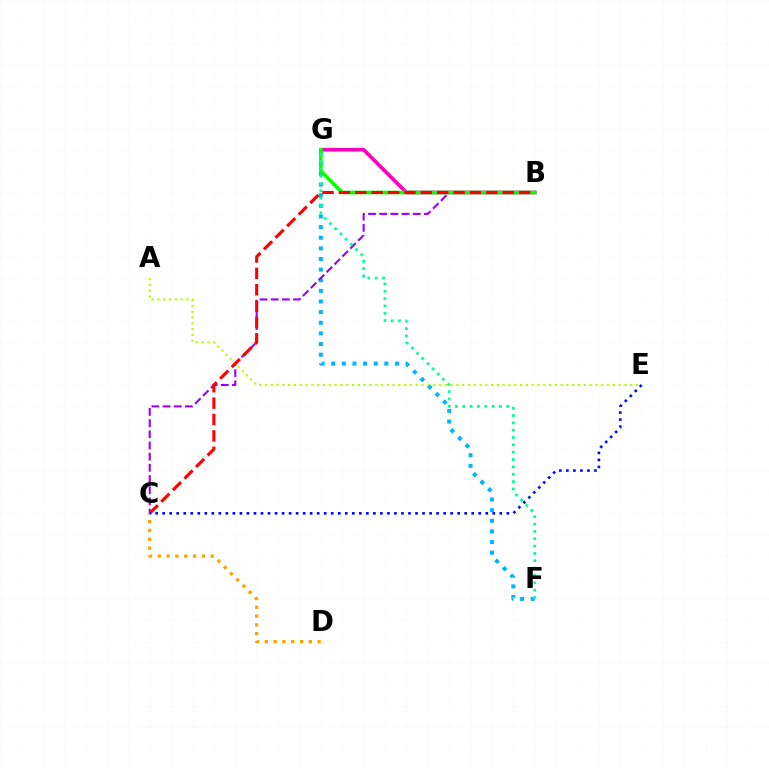{('B', 'G'): [{'color': '#ff00bd', 'line_style': 'solid', 'thickness': 2.64}, {'color': '#08ff00', 'line_style': 'solid', 'thickness': 2.6}], ('F', 'G'): [{'color': '#00b5ff', 'line_style': 'dotted', 'thickness': 2.89}, {'color': '#00ff9d', 'line_style': 'dotted', 'thickness': 1.99}], ('B', 'C'): [{'color': '#9b00ff', 'line_style': 'dashed', 'thickness': 1.52}, {'color': '#ff0000', 'line_style': 'dashed', 'thickness': 2.23}], ('C', 'D'): [{'color': '#ffa500', 'line_style': 'dotted', 'thickness': 2.39}], ('A', 'E'): [{'color': '#b3ff00', 'line_style': 'dotted', 'thickness': 1.57}], ('C', 'E'): [{'color': '#0010ff', 'line_style': 'dotted', 'thickness': 1.91}]}